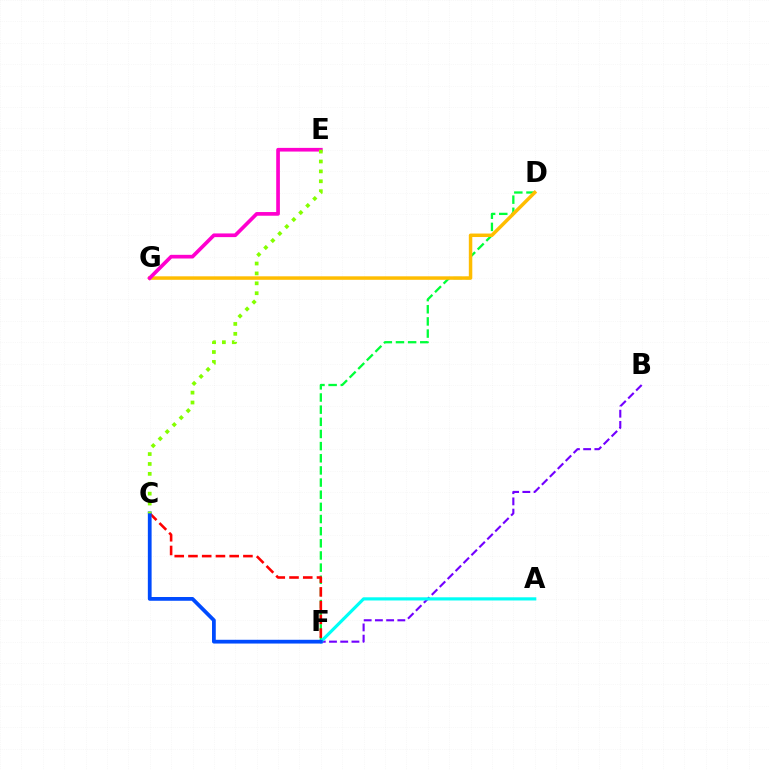{('D', 'F'): [{'color': '#00ff39', 'line_style': 'dashed', 'thickness': 1.65}], ('D', 'G'): [{'color': '#ffbd00', 'line_style': 'solid', 'thickness': 2.5}], ('B', 'F'): [{'color': '#7200ff', 'line_style': 'dashed', 'thickness': 1.52}], ('C', 'F'): [{'color': '#ff0000', 'line_style': 'dashed', 'thickness': 1.87}, {'color': '#004bff', 'line_style': 'solid', 'thickness': 2.71}], ('A', 'F'): [{'color': '#00fff6', 'line_style': 'solid', 'thickness': 2.28}], ('E', 'G'): [{'color': '#ff00cf', 'line_style': 'solid', 'thickness': 2.65}], ('C', 'E'): [{'color': '#84ff00', 'line_style': 'dotted', 'thickness': 2.69}]}